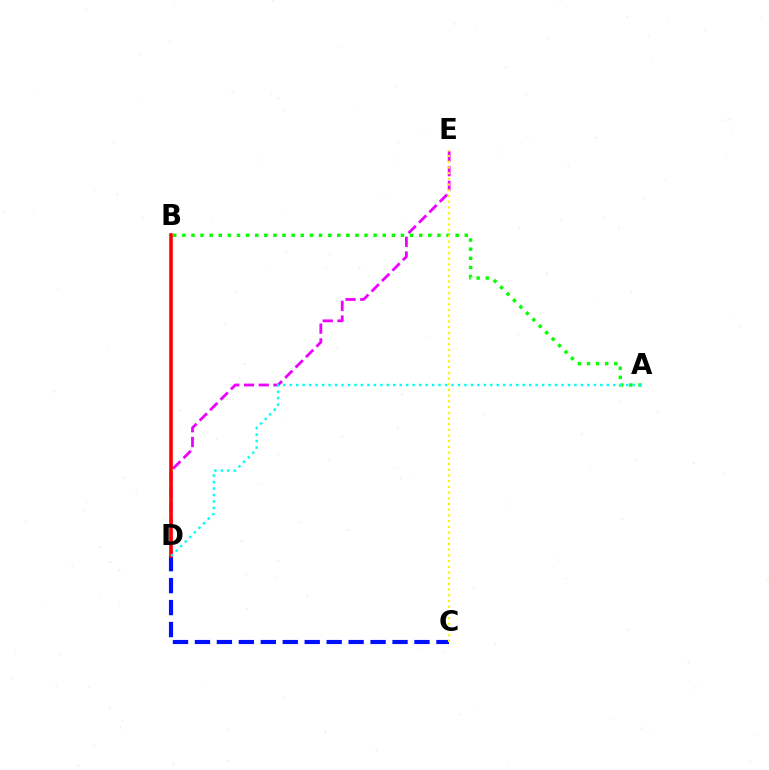{('D', 'E'): [{'color': '#ee00ff', 'line_style': 'dashed', 'thickness': 2.0}], ('C', 'D'): [{'color': '#0010ff', 'line_style': 'dashed', 'thickness': 2.98}], ('B', 'D'): [{'color': '#ff0000', 'line_style': 'solid', 'thickness': 2.58}], ('A', 'B'): [{'color': '#08ff00', 'line_style': 'dotted', 'thickness': 2.48}], ('A', 'D'): [{'color': '#00fff6', 'line_style': 'dotted', 'thickness': 1.76}], ('C', 'E'): [{'color': '#fcf500', 'line_style': 'dotted', 'thickness': 1.55}]}